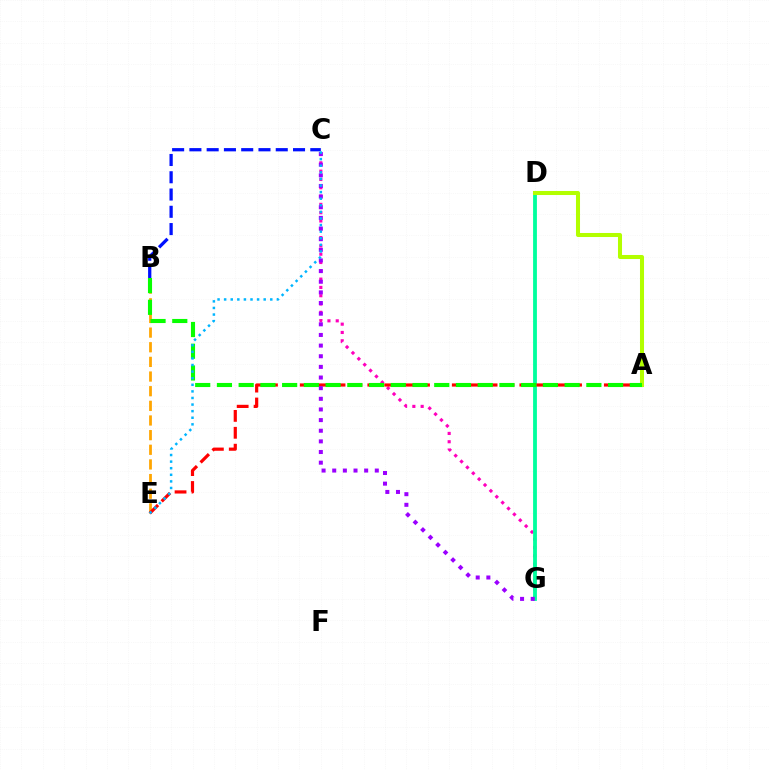{('B', 'E'): [{'color': '#ffa500', 'line_style': 'dashed', 'thickness': 1.99}], ('C', 'G'): [{'color': '#ff00bd', 'line_style': 'dotted', 'thickness': 2.26}, {'color': '#9b00ff', 'line_style': 'dotted', 'thickness': 2.89}], ('D', 'G'): [{'color': '#00ff9d', 'line_style': 'solid', 'thickness': 2.74}], ('A', 'E'): [{'color': '#ff0000', 'line_style': 'dashed', 'thickness': 2.29}], ('A', 'D'): [{'color': '#b3ff00', 'line_style': 'solid', 'thickness': 2.91}], ('B', 'C'): [{'color': '#0010ff', 'line_style': 'dashed', 'thickness': 2.35}], ('A', 'B'): [{'color': '#08ff00', 'line_style': 'dashed', 'thickness': 2.95}], ('C', 'E'): [{'color': '#00b5ff', 'line_style': 'dotted', 'thickness': 1.79}]}